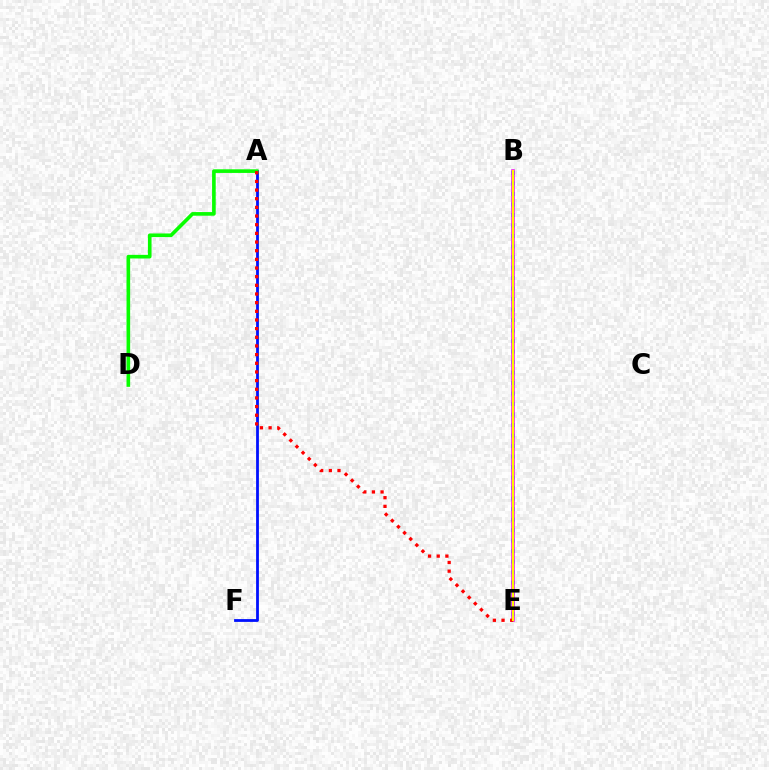{('A', 'F'): [{'color': '#0010ff', 'line_style': 'solid', 'thickness': 2.01}], ('A', 'D'): [{'color': '#08ff00', 'line_style': 'solid', 'thickness': 2.62}], ('B', 'E'): [{'color': '#00fff6', 'line_style': 'dotted', 'thickness': 2.85}, {'color': '#ee00ff', 'line_style': 'solid', 'thickness': 2.54}, {'color': '#fcf500', 'line_style': 'solid', 'thickness': 1.56}], ('A', 'E'): [{'color': '#ff0000', 'line_style': 'dotted', 'thickness': 2.35}]}